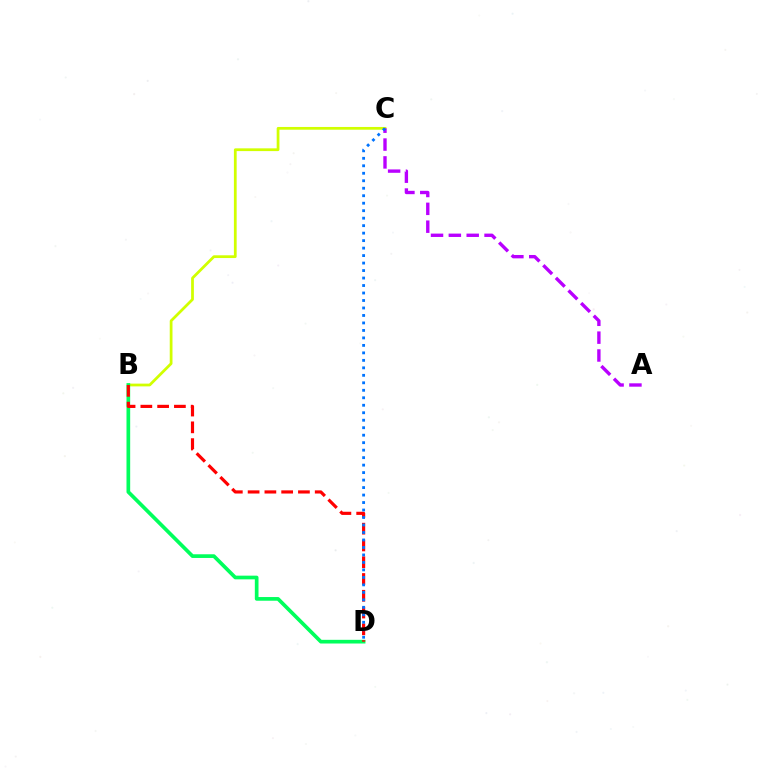{('B', 'C'): [{'color': '#d1ff00', 'line_style': 'solid', 'thickness': 1.98}], ('A', 'C'): [{'color': '#b900ff', 'line_style': 'dashed', 'thickness': 2.42}], ('B', 'D'): [{'color': '#00ff5c', 'line_style': 'solid', 'thickness': 2.65}, {'color': '#ff0000', 'line_style': 'dashed', 'thickness': 2.28}], ('C', 'D'): [{'color': '#0074ff', 'line_style': 'dotted', 'thickness': 2.03}]}